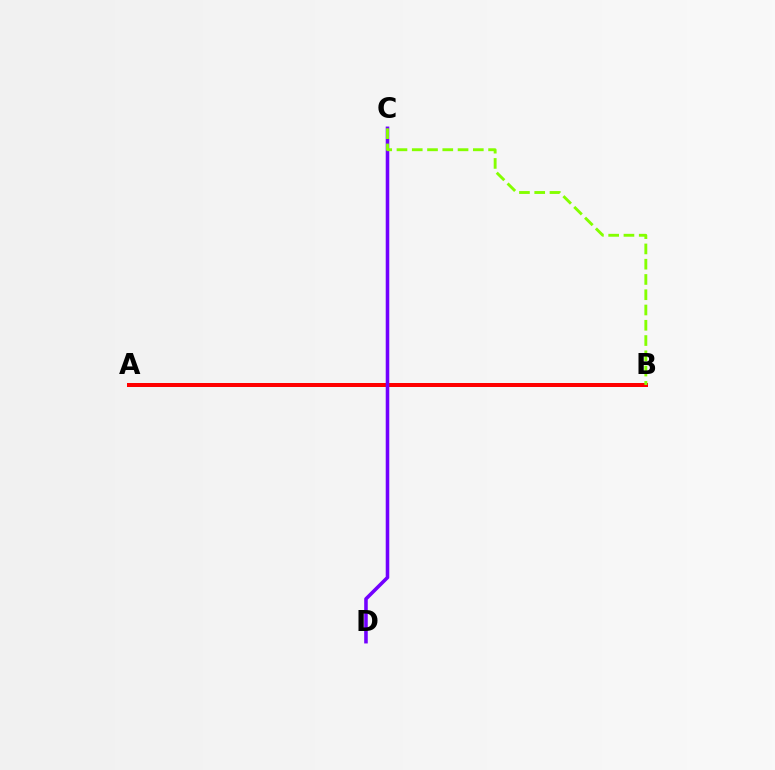{('A', 'B'): [{'color': '#00fff6', 'line_style': 'solid', 'thickness': 2.85}, {'color': '#ff0000', 'line_style': 'solid', 'thickness': 2.87}], ('C', 'D'): [{'color': '#7200ff', 'line_style': 'solid', 'thickness': 2.56}], ('B', 'C'): [{'color': '#84ff00', 'line_style': 'dashed', 'thickness': 2.07}]}